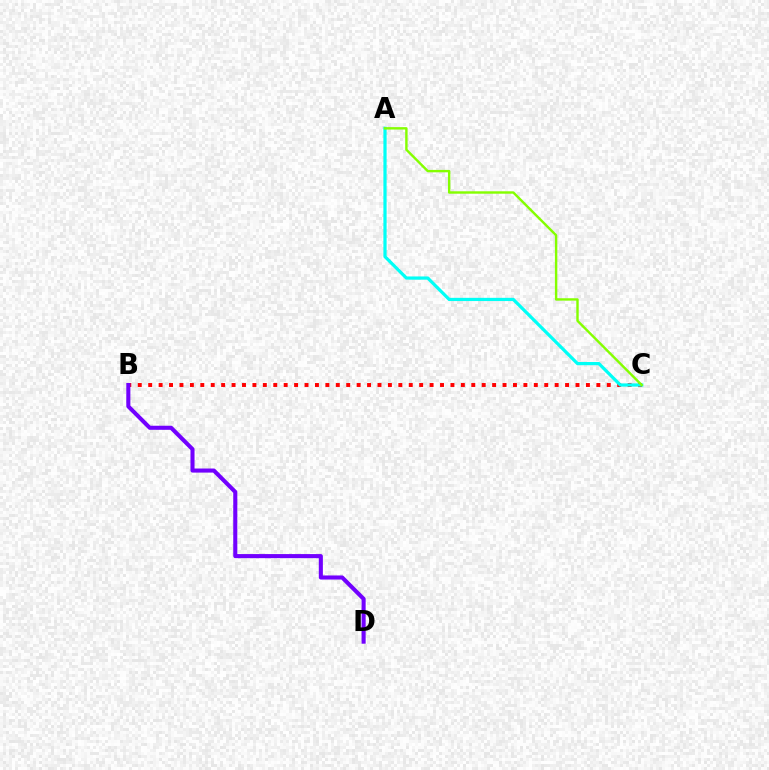{('B', 'C'): [{'color': '#ff0000', 'line_style': 'dotted', 'thickness': 2.83}], ('B', 'D'): [{'color': '#7200ff', 'line_style': 'solid', 'thickness': 2.93}], ('A', 'C'): [{'color': '#00fff6', 'line_style': 'solid', 'thickness': 2.32}, {'color': '#84ff00', 'line_style': 'solid', 'thickness': 1.74}]}